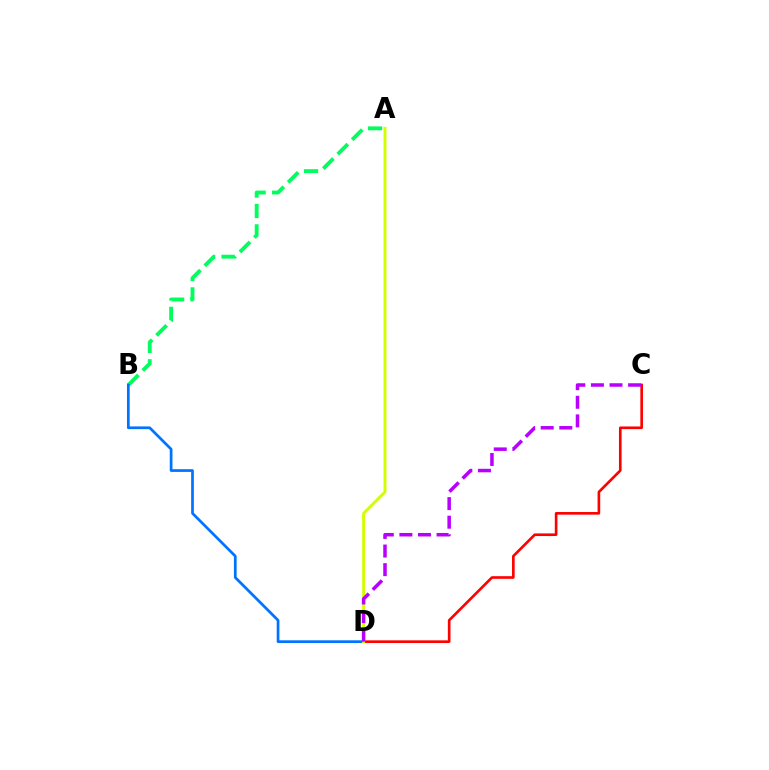{('C', 'D'): [{'color': '#ff0000', 'line_style': 'solid', 'thickness': 1.9}, {'color': '#b900ff', 'line_style': 'dashed', 'thickness': 2.53}], ('A', 'B'): [{'color': '#00ff5c', 'line_style': 'dashed', 'thickness': 2.77}], ('B', 'D'): [{'color': '#0074ff', 'line_style': 'solid', 'thickness': 1.96}], ('A', 'D'): [{'color': '#d1ff00', 'line_style': 'solid', 'thickness': 2.11}]}